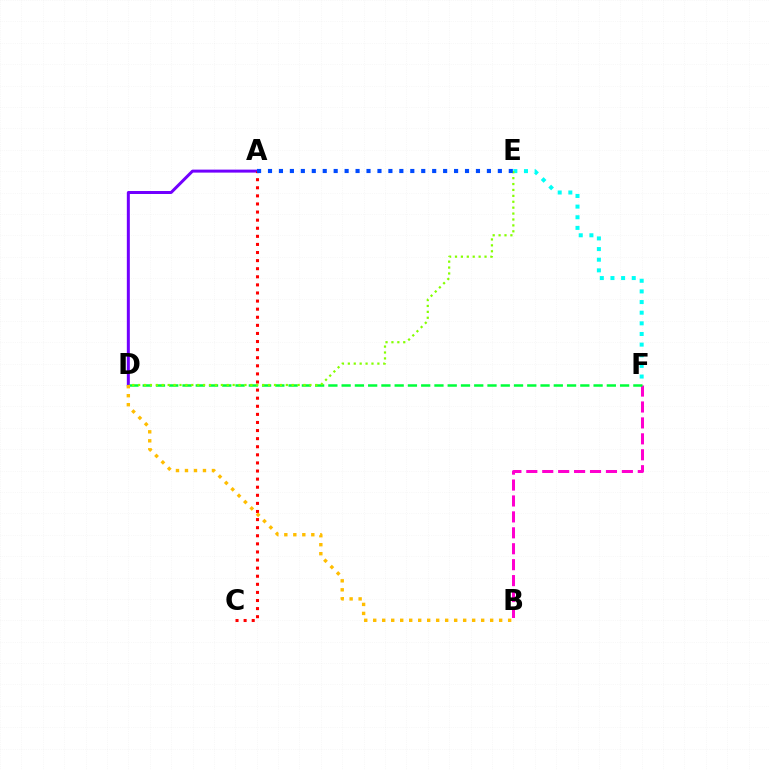{('B', 'F'): [{'color': '#ff00cf', 'line_style': 'dashed', 'thickness': 2.16}], ('A', 'D'): [{'color': '#7200ff', 'line_style': 'solid', 'thickness': 2.16}], ('E', 'F'): [{'color': '#00fff6', 'line_style': 'dotted', 'thickness': 2.89}], ('D', 'F'): [{'color': '#00ff39', 'line_style': 'dashed', 'thickness': 1.8}], ('A', 'C'): [{'color': '#ff0000', 'line_style': 'dotted', 'thickness': 2.2}], ('B', 'D'): [{'color': '#ffbd00', 'line_style': 'dotted', 'thickness': 2.44}], ('D', 'E'): [{'color': '#84ff00', 'line_style': 'dotted', 'thickness': 1.61}], ('A', 'E'): [{'color': '#004bff', 'line_style': 'dotted', 'thickness': 2.97}]}